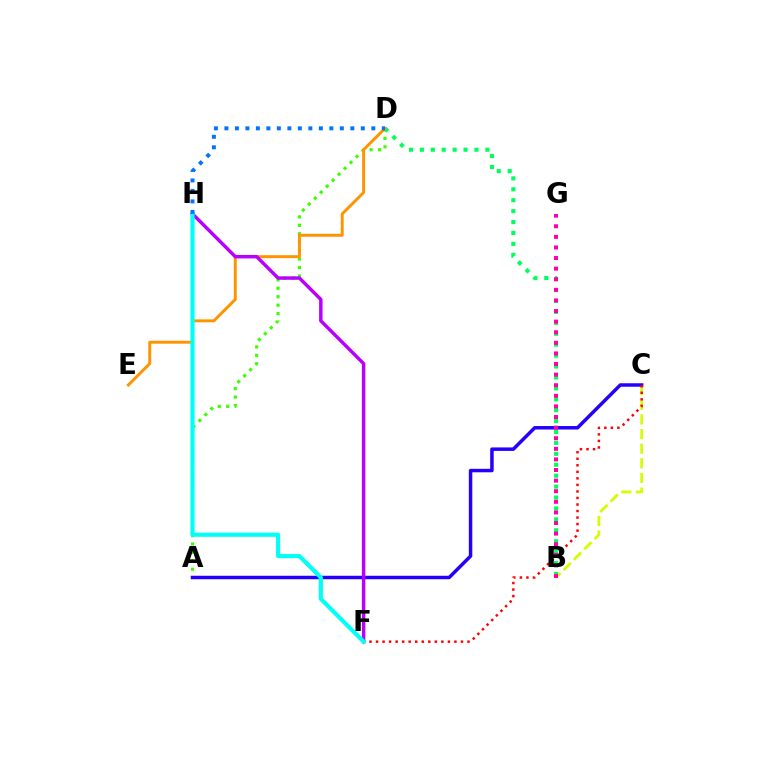{('A', 'D'): [{'color': '#3dff00', 'line_style': 'dotted', 'thickness': 2.29}], ('B', 'D'): [{'color': '#00ff5c', 'line_style': 'dotted', 'thickness': 2.97}], ('D', 'E'): [{'color': '#ff9400', 'line_style': 'solid', 'thickness': 2.12}], ('B', 'C'): [{'color': '#d1ff00', 'line_style': 'dashed', 'thickness': 1.99}], ('A', 'C'): [{'color': '#2500ff', 'line_style': 'solid', 'thickness': 2.5}], ('C', 'F'): [{'color': '#ff0000', 'line_style': 'dotted', 'thickness': 1.78}], ('F', 'H'): [{'color': '#b900ff', 'line_style': 'solid', 'thickness': 2.48}, {'color': '#00fff6', 'line_style': 'solid', 'thickness': 3.0}], ('B', 'G'): [{'color': '#ff00ac', 'line_style': 'dotted', 'thickness': 2.88}], ('D', 'H'): [{'color': '#0074ff', 'line_style': 'dotted', 'thickness': 2.85}]}